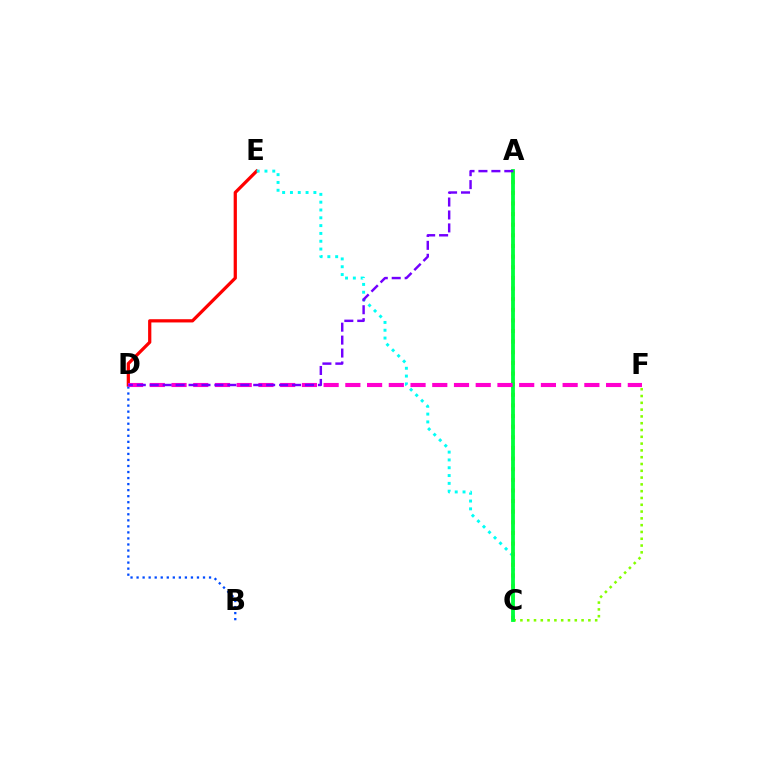{('C', 'F'): [{'color': '#84ff00', 'line_style': 'dotted', 'thickness': 1.85}], ('D', 'E'): [{'color': '#ff0000', 'line_style': 'solid', 'thickness': 2.33}], ('C', 'E'): [{'color': '#00fff6', 'line_style': 'dotted', 'thickness': 2.12}], ('B', 'D'): [{'color': '#004bff', 'line_style': 'dotted', 'thickness': 1.64}], ('A', 'C'): [{'color': '#ffbd00', 'line_style': 'dotted', 'thickness': 2.89}, {'color': '#00ff39', 'line_style': 'solid', 'thickness': 2.75}], ('D', 'F'): [{'color': '#ff00cf', 'line_style': 'dashed', 'thickness': 2.95}], ('A', 'D'): [{'color': '#7200ff', 'line_style': 'dashed', 'thickness': 1.76}]}